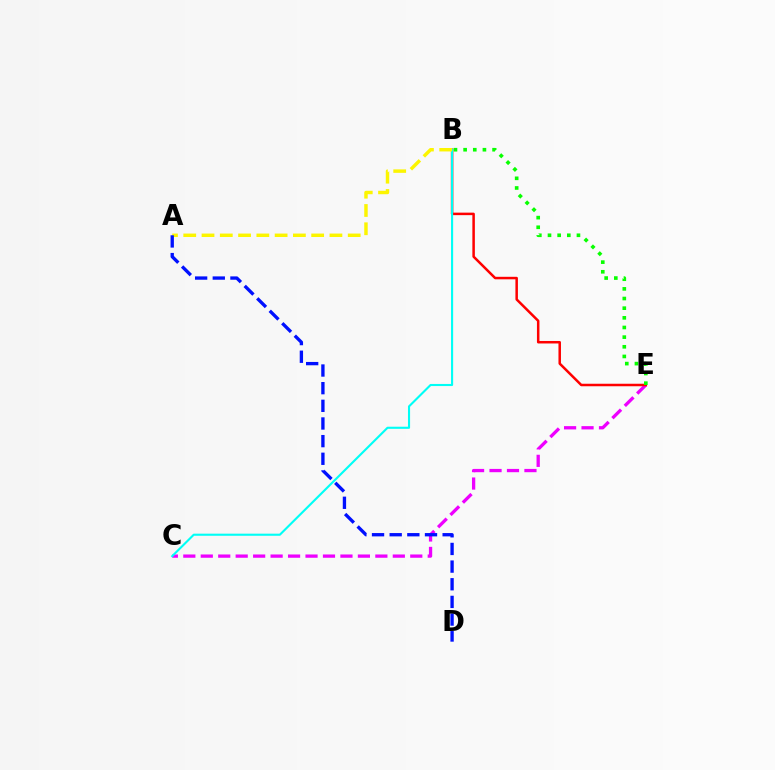{('C', 'E'): [{'color': '#ee00ff', 'line_style': 'dashed', 'thickness': 2.37}], ('B', 'E'): [{'color': '#ff0000', 'line_style': 'solid', 'thickness': 1.8}, {'color': '#08ff00', 'line_style': 'dotted', 'thickness': 2.62}], ('B', 'C'): [{'color': '#00fff6', 'line_style': 'solid', 'thickness': 1.52}], ('A', 'B'): [{'color': '#fcf500', 'line_style': 'dashed', 'thickness': 2.48}], ('A', 'D'): [{'color': '#0010ff', 'line_style': 'dashed', 'thickness': 2.4}]}